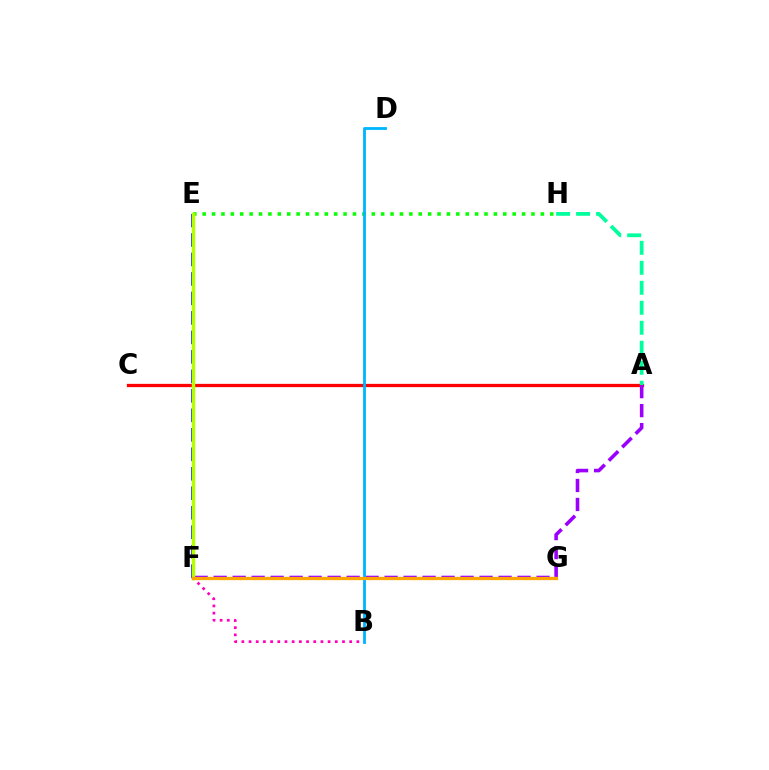{('A', 'C'): [{'color': '#ff0000', 'line_style': 'solid', 'thickness': 2.36}], ('E', 'H'): [{'color': '#08ff00', 'line_style': 'dotted', 'thickness': 2.55}], ('A', 'F'): [{'color': '#9b00ff', 'line_style': 'dashed', 'thickness': 2.58}], ('B', 'D'): [{'color': '#00b5ff', 'line_style': 'solid', 'thickness': 2.04}], ('B', 'F'): [{'color': '#ff00bd', 'line_style': 'dotted', 'thickness': 1.95}], ('E', 'F'): [{'color': '#0010ff', 'line_style': 'dashed', 'thickness': 2.65}, {'color': '#b3ff00', 'line_style': 'solid', 'thickness': 2.45}], ('A', 'H'): [{'color': '#00ff9d', 'line_style': 'dashed', 'thickness': 2.72}], ('F', 'G'): [{'color': '#ffa500', 'line_style': 'solid', 'thickness': 2.36}]}